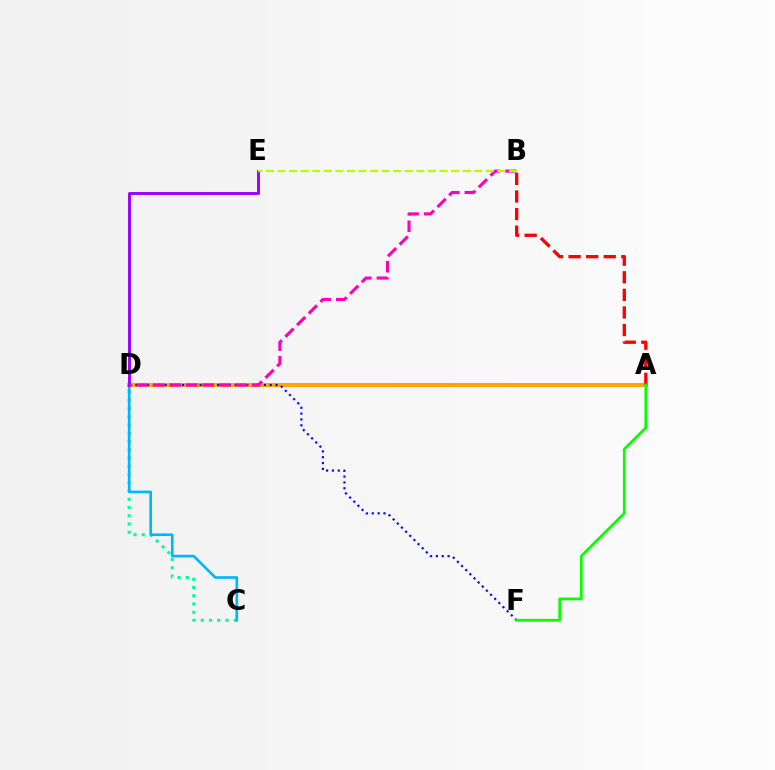{('A', 'D'): [{'color': '#ffa500', 'line_style': 'solid', 'thickness': 2.94}], ('C', 'D'): [{'color': '#00ff9d', 'line_style': 'dotted', 'thickness': 2.24}, {'color': '#00b5ff', 'line_style': 'solid', 'thickness': 1.9}], ('D', 'F'): [{'color': '#0010ff', 'line_style': 'dotted', 'thickness': 1.59}], ('A', 'B'): [{'color': '#ff0000', 'line_style': 'dashed', 'thickness': 2.39}], ('D', 'E'): [{'color': '#9b00ff', 'line_style': 'solid', 'thickness': 2.09}], ('A', 'F'): [{'color': '#08ff00', 'line_style': 'solid', 'thickness': 2.02}], ('B', 'D'): [{'color': '#ff00bd', 'line_style': 'dashed', 'thickness': 2.24}], ('B', 'E'): [{'color': '#b3ff00', 'line_style': 'dashed', 'thickness': 1.57}]}